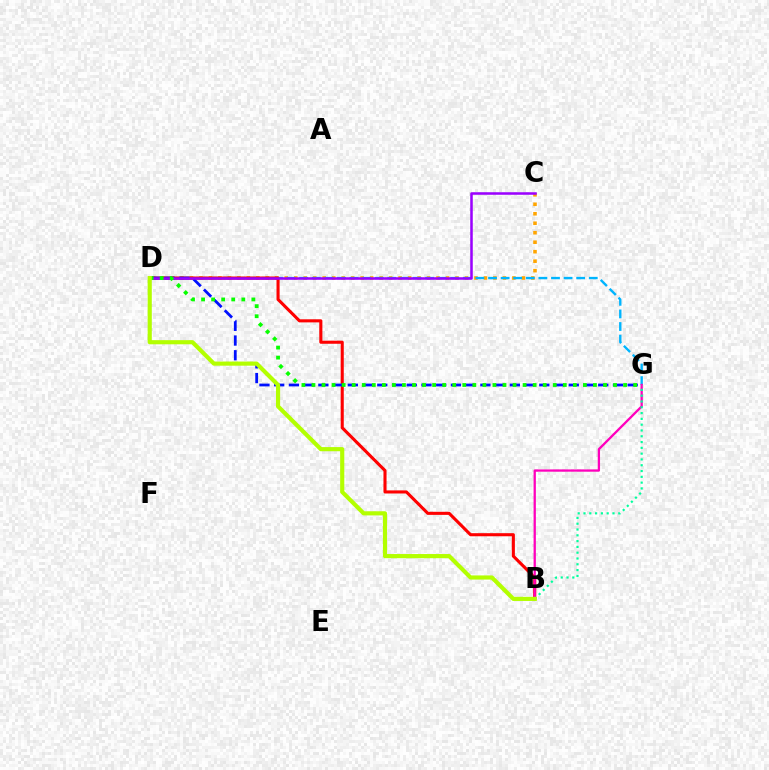{('C', 'D'): [{'color': '#ffa500', 'line_style': 'dotted', 'thickness': 2.58}, {'color': '#9b00ff', 'line_style': 'solid', 'thickness': 1.82}], ('D', 'G'): [{'color': '#00b5ff', 'line_style': 'dashed', 'thickness': 1.71}, {'color': '#0010ff', 'line_style': 'dashed', 'thickness': 2.0}, {'color': '#08ff00', 'line_style': 'dotted', 'thickness': 2.73}], ('B', 'D'): [{'color': '#ff0000', 'line_style': 'solid', 'thickness': 2.22}, {'color': '#b3ff00', 'line_style': 'solid', 'thickness': 2.98}], ('B', 'G'): [{'color': '#ff00bd', 'line_style': 'solid', 'thickness': 1.65}, {'color': '#00ff9d', 'line_style': 'dotted', 'thickness': 1.57}]}